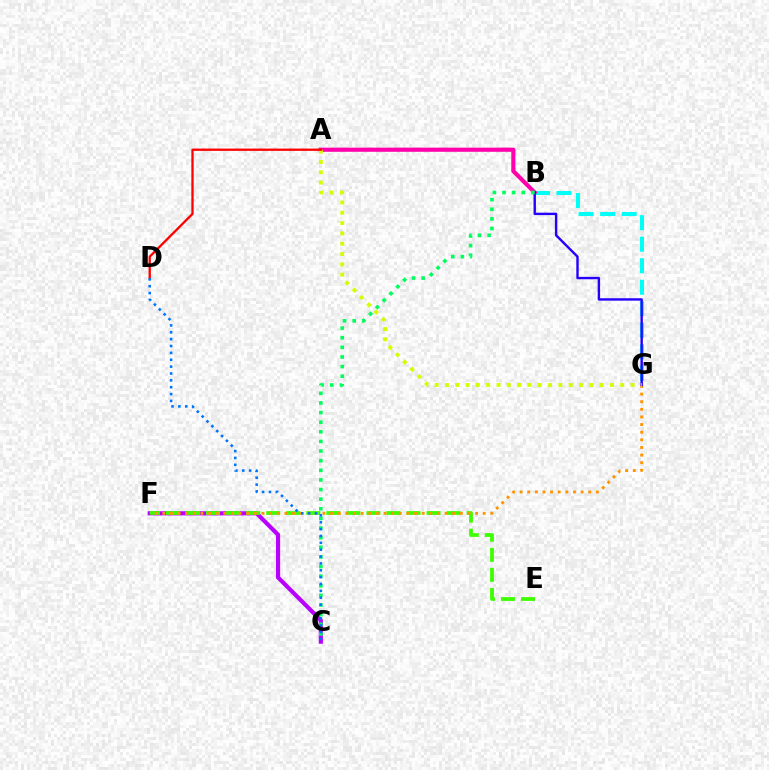{('B', 'G'): [{'color': '#00fff6', 'line_style': 'dashed', 'thickness': 2.92}, {'color': '#2500ff', 'line_style': 'solid', 'thickness': 1.73}], ('A', 'B'): [{'color': '#ff00ac', 'line_style': 'solid', 'thickness': 2.98}], ('C', 'F'): [{'color': '#b900ff', 'line_style': 'solid', 'thickness': 2.99}], ('E', 'F'): [{'color': '#3dff00', 'line_style': 'dashed', 'thickness': 2.72}], ('F', 'G'): [{'color': '#ff9400', 'line_style': 'dotted', 'thickness': 2.07}], ('B', 'C'): [{'color': '#00ff5c', 'line_style': 'dotted', 'thickness': 2.61}], ('A', 'G'): [{'color': '#d1ff00', 'line_style': 'dotted', 'thickness': 2.8}], ('A', 'D'): [{'color': '#ff0000', 'line_style': 'solid', 'thickness': 1.66}], ('C', 'D'): [{'color': '#0074ff', 'line_style': 'dotted', 'thickness': 1.87}]}